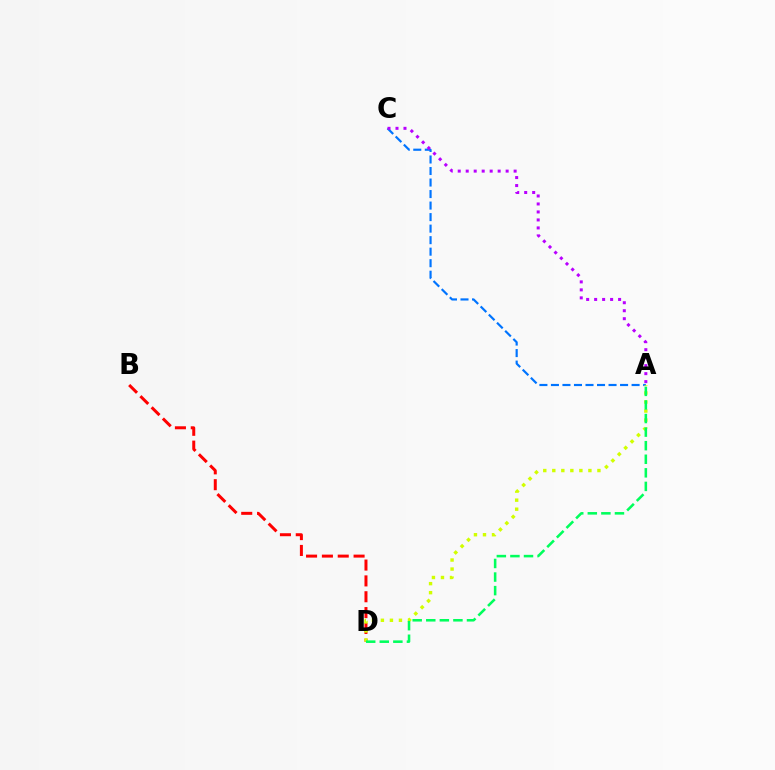{('B', 'D'): [{'color': '#ff0000', 'line_style': 'dashed', 'thickness': 2.15}], ('A', 'C'): [{'color': '#0074ff', 'line_style': 'dashed', 'thickness': 1.57}, {'color': '#b900ff', 'line_style': 'dotted', 'thickness': 2.17}], ('A', 'D'): [{'color': '#d1ff00', 'line_style': 'dotted', 'thickness': 2.45}, {'color': '#00ff5c', 'line_style': 'dashed', 'thickness': 1.84}]}